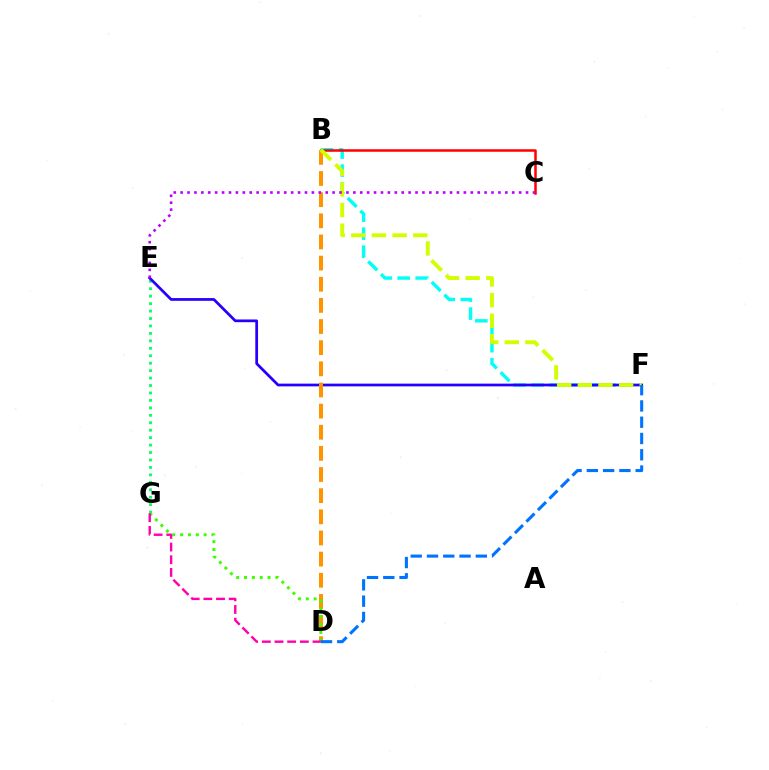{('B', 'F'): [{'color': '#00fff6', 'line_style': 'dashed', 'thickness': 2.44}, {'color': '#d1ff00', 'line_style': 'dashed', 'thickness': 2.81}], ('B', 'C'): [{'color': '#ff0000', 'line_style': 'solid', 'thickness': 1.81}], ('E', 'G'): [{'color': '#00ff5c', 'line_style': 'dotted', 'thickness': 2.02}], ('E', 'F'): [{'color': '#2500ff', 'line_style': 'solid', 'thickness': 1.97}], ('B', 'D'): [{'color': '#ff9400', 'line_style': 'dashed', 'thickness': 2.87}], ('D', 'G'): [{'color': '#3dff00', 'line_style': 'dotted', 'thickness': 2.13}, {'color': '#ff00ac', 'line_style': 'dashed', 'thickness': 1.72}], ('D', 'F'): [{'color': '#0074ff', 'line_style': 'dashed', 'thickness': 2.21}], ('C', 'E'): [{'color': '#b900ff', 'line_style': 'dotted', 'thickness': 1.88}]}